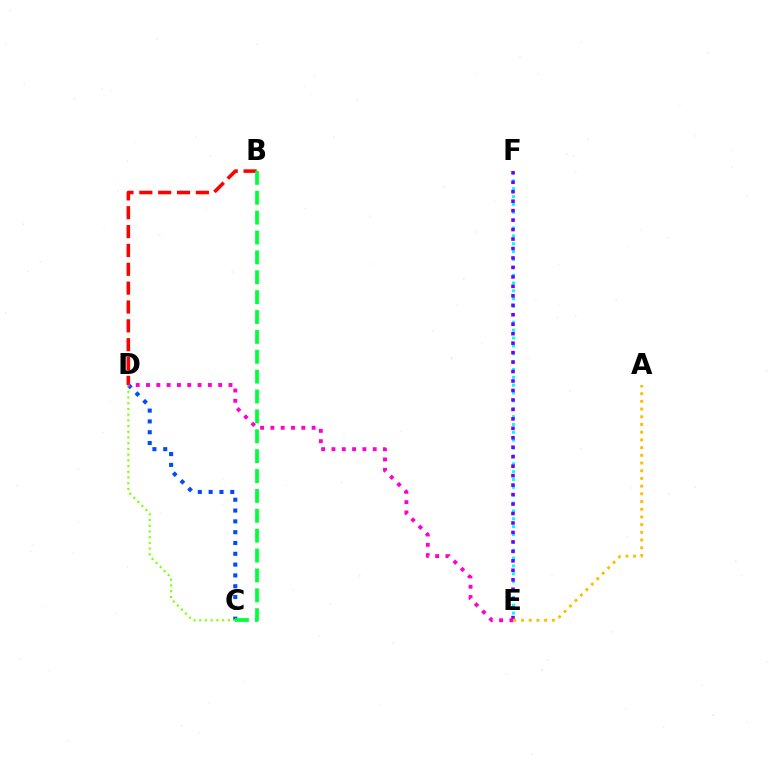{('C', 'D'): [{'color': '#004bff', 'line_style': 'dotted', 'thickness': 2.94}, {'color': '#84ff00', 'line_style': 'dotted', 'thickness': 1.55}], ('E', 'F'): [{'color': '#00fff6', 'line_style': 'dotted', 'thickness': 2.14}, {'color': '#7200ff', 'line_style': 'dotted', 'thickness': 2.57}], ('B', 'D'): [{'color': '#ff0000', 'line_style': 'dashed', 'thickness': 2.56}], ('B', 'C'): [{'color': '#00ff39', 'line_style': 'dashed', 'thickness': 2.7}], ('D', 'E'): [{'color': '#ff00cf', 'line_style': 'dotted', 'thickness': 2.8}], ('A', 'E'): [{'color': '#ffbd00', 'line_style': 'dotted', 'thickness': 2.09}]}